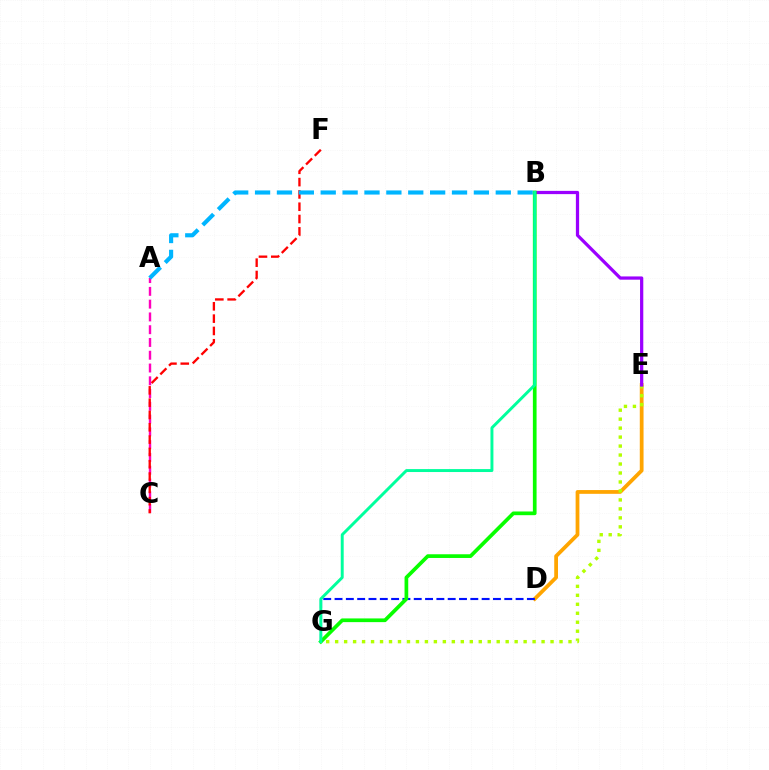{('D', 'E'): [{'color': '#ffa500', 'line_style': 'solid', 'thickness': 2.71}], ('A', 'C'): [{'color': '#ff00bd', 'line_style': 'dashed', 'thickness': 1.74}], ('E', 'G'): [{'color': '#b3ff00', 'line_style': 'dotted', 'thickness': 2.44}], ('B', 'E'): [{'color': '#9b00ff', 'line_style': 'solid', 'thickness': 2.33}], ('D', 'G'): [{'color': '#0010ff', 'line_style': 'dashed', 'thickness': 1.54}], ('C', 'F'): [{'color': '#ff0000', 'line_style': 'dashed', 'thickness': 1.67}], ('A', 'B'): [{'color': '#00b5ff', 'line_style': 'dashed', 'thickness': 2.97}], ('B', 'G'): [{'color': '#08ff00', 'line_style': 'solid', 'thickness': 2.67}, {'color': '#00ff9d', 'line_style': 'solid', 'thickness': 2.12}]}